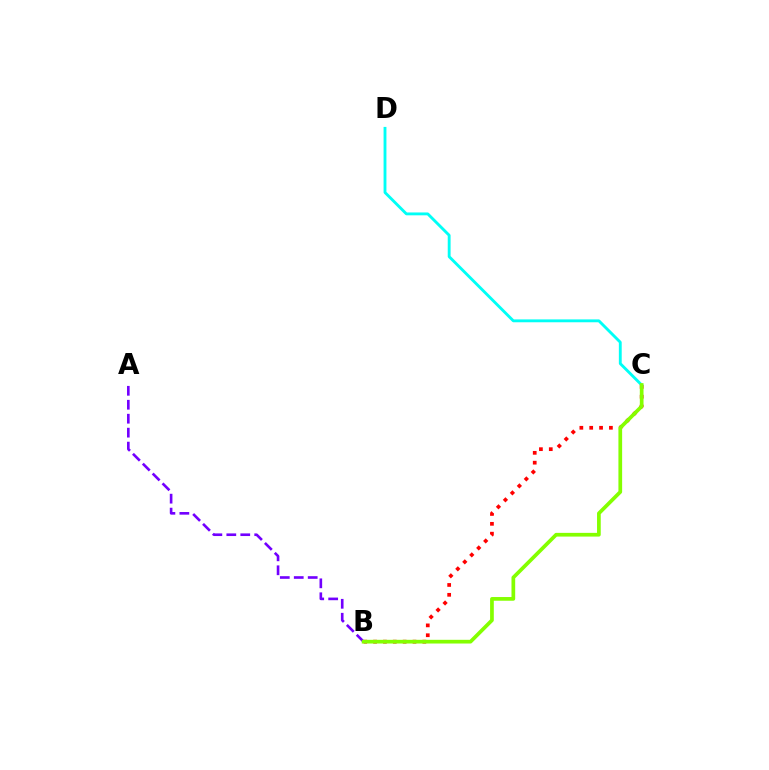{('A', 'B'): [{'color': '#7200ff', 'line_style': 'dashed', 'thickness': 1.9}], ('B', 'C'): [{'color': '#ff0000', 'line_style': 'dotted', 'thickness': 2.68}, {'color': '#84ff00', 'line_style': 'solid', 'thickness': 2.67}], ('C', 'D'): [{'color': '#00fff6', 'line_style': 'solid', 'thickness': 2.06}]}